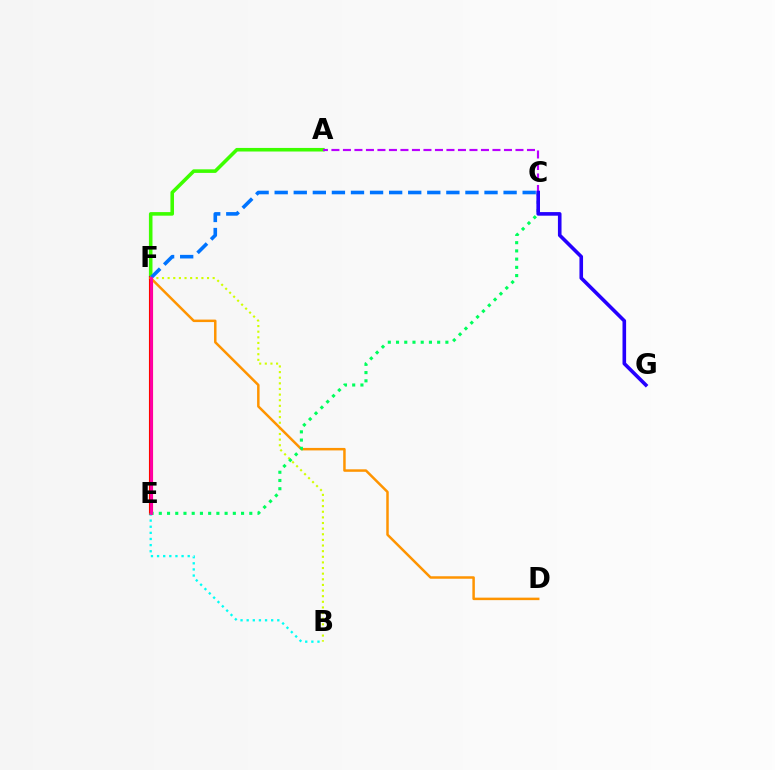{('B', 'F'): [{'color': '#d1ff00', 'line_style': 'dotted', 'thickness': 1.53}], ('A', 'F'): [{'color': '#3dff00', 'line_style': 'solid', 'thickness': 2.57}], ('E', 'F'): [{'color': '#ff0000', 'line_style': 'solid', 'thickness': 2.96}, {'color': '#ff00ac', 'line_style': 'solid', 'thickness': 2.02}], ('C', 'F'): [{'color': '#0074ff', 'line_style': 'dashed', 'thickness': 2.59}], ('B', 'E'): [{'color': '#00fff6', 'line_style': 'dotted', 'thickness': 1.66}], ('D', 'F'): [{'color': '#ff9400', 'line_style': 'solid', 'thickness': 1.8}], ('A', 'C'): [{'color': '#b900ff', 'line_style': 'dashed', 'thickness': 1.56}], ('C', 'E'): [{'color': '#00ff5c', 'line_style': 'dotted', 'thickness': 2.23}], ('C', 'G'): [{'color': '#2500ff', 'line_style': 'solid', 'thickness': 2.6}]}